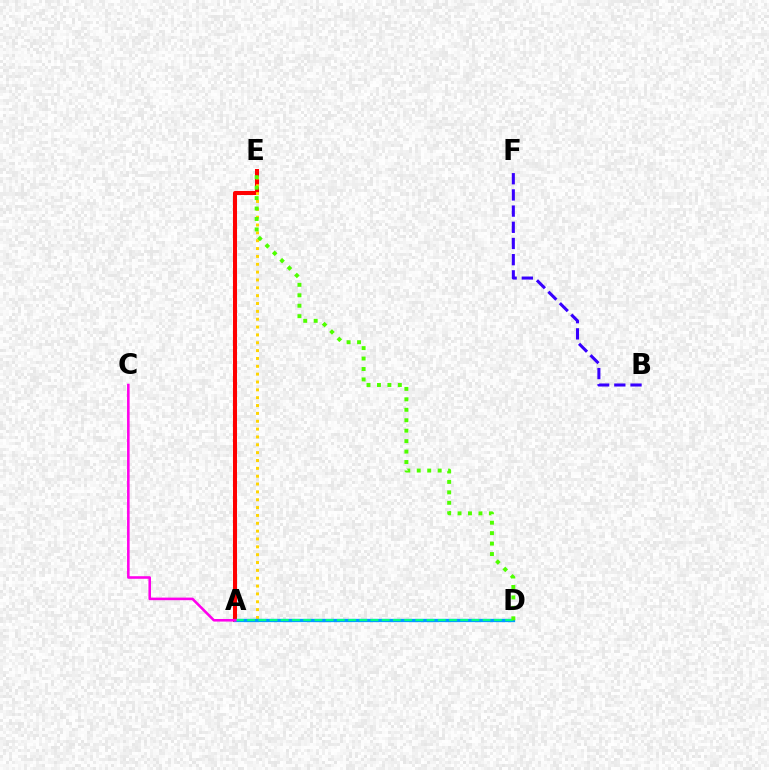{('A', 'E'): [{'color': '#ff0000', 'line_style': 'solid', 'thickness': 2.91}, {'color': '#ffd500', 'line_style': 'dotted', 'thickness': 2.13}], ('B', 'F'): [{'color': '#3700ff', 'line_style': 'dashed', 'thickness': 2.2}], ('A', 'D'): [{'color': '#009eff', 'line_style': 'solid', 'thickness': 2.37}, {'color': '#00ff86', 'line_style': 'dashed', 'thickness': 1.52}], ('D', 'E'): [{'color': '#4fff00', 'line_style': 'dotted', 'thickness': 2.84}], ('A', 'C'): [{'color': '#ff00ed', 'line_style': 'solid', 'thickness': 1.85}]}